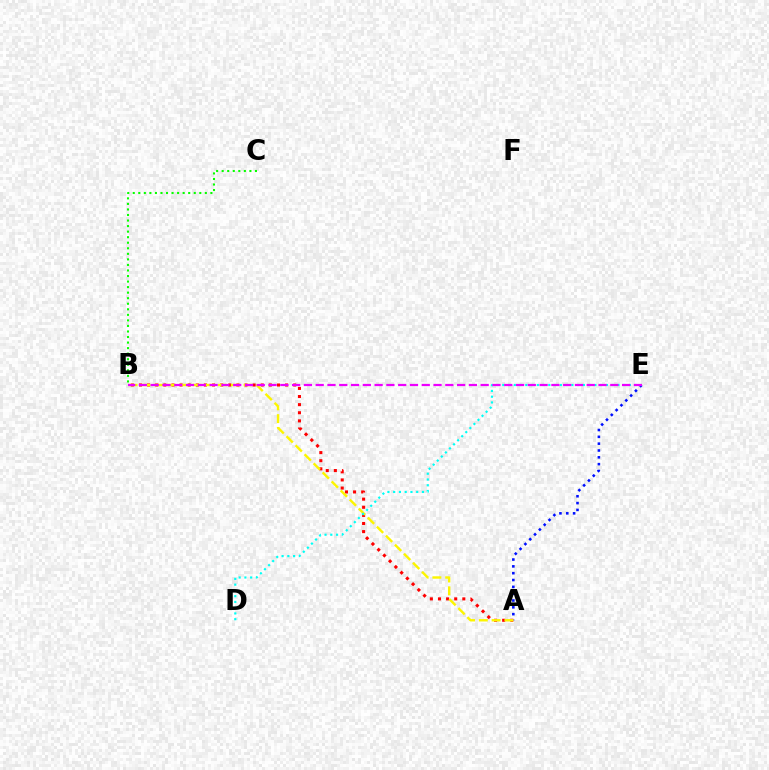{('A', 'E'): [{'color': '#0010ff', 'line_style': 'dotted', 'thickness': 1.85}], ('A', 'B'): [{'color': '#ff0000', 'line_style': 'dotted', 'thickness': 2.21}, {'color': '#fcf500', 'line_style': 'dashed', 'thickness': 1.74}], ('B', 'C'): [{'color': '#08ff00', 'line_style': 'dotted', 'thickness': 1.51}], ('D', 'E'): [{'color': '#00fff6', 'line_style': 'dotted', 'thickness': 1.56}], ('B', 'E'): [{'color': '#ee00ff', 'line_style': 'dashed', 'thickness': 1.6}]}